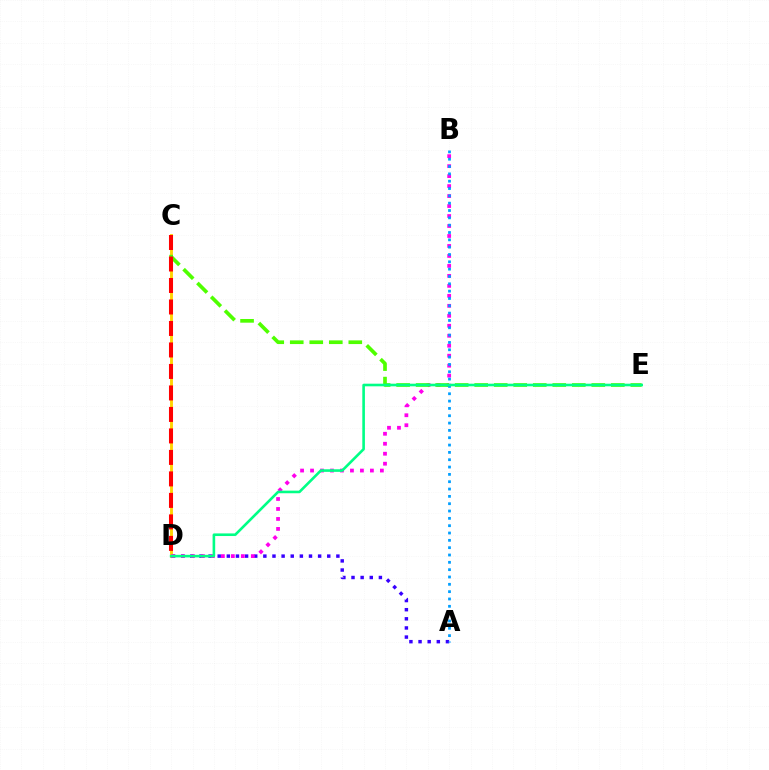{('A', 'D'): [{'color': '#3700ff', 'line_style': 'dotted', 'thickness': 2.48}], ('C', 'D'): [{'color': '#ffd500', 'line_style': 'solid', 'thickness': 2.07}, {'color': '#ff0000', 'line_style': 'dashed', 'thickness': 2.92}], ('B', 'D'): [{'color': '#ff00ed', 'line_style': 'dotted', 'thickness': 2.71}], ('C', 'E'): [{'color': '#4fff00', 'line_style': 'dashed', 'thickness': 2.65}], ('A', 'B'): [{'color': '#009eff', 'line_style': 'dotted', 'thickness': 1.99}], ('D', 'E'): [{'color': '#00ff86', 'line_style': 'solid', 'thickness': 1.88}]}